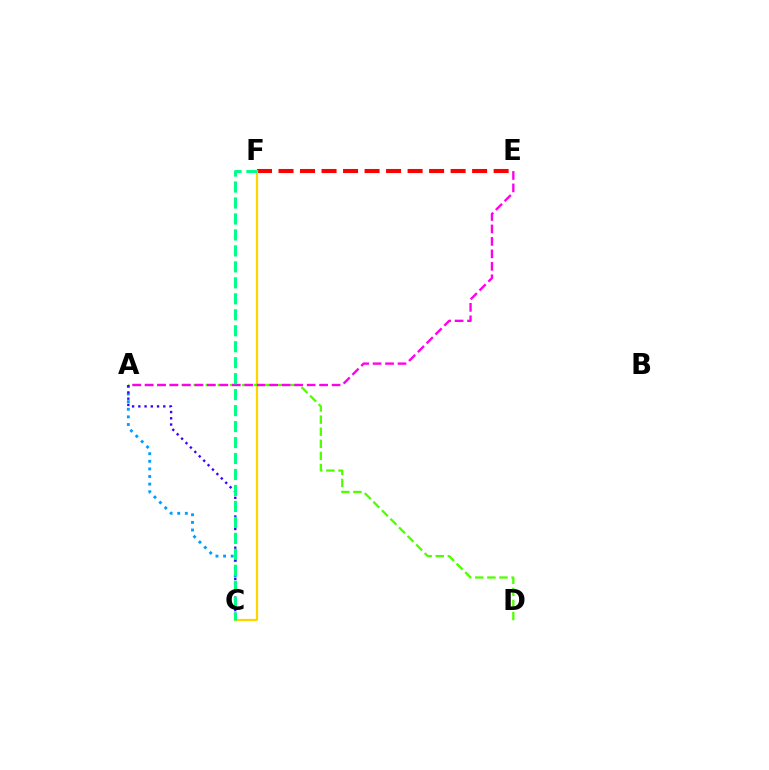{('A', 'C'): [{'color': '#009eff', 'line_style': 'dotted', 'thickness': 2.07}, {'color': '#3700ff', 'line_style': 'dotted', 'thickness': 1.7}], ('E', 'F'): [{'color': '#ff0000', 'line_style': 'dashed', 'thickness': 2.92}], ('C', 'F'): [{'color': '#ffd500', 'line_style': 'solid', 'thickness': 1.62}, {'color': '#00ff86', 'line_style': 'dashed', 'thickness': 2.17}], ('A', 'D'): [{'color': '#4fff00', 'line_style': 'dashed', 'thickness': 1.64}], ('A', 'E'): [{'color': '#ff00ed', 'line_style': 'dashed', 'thickness': 1.69}]}